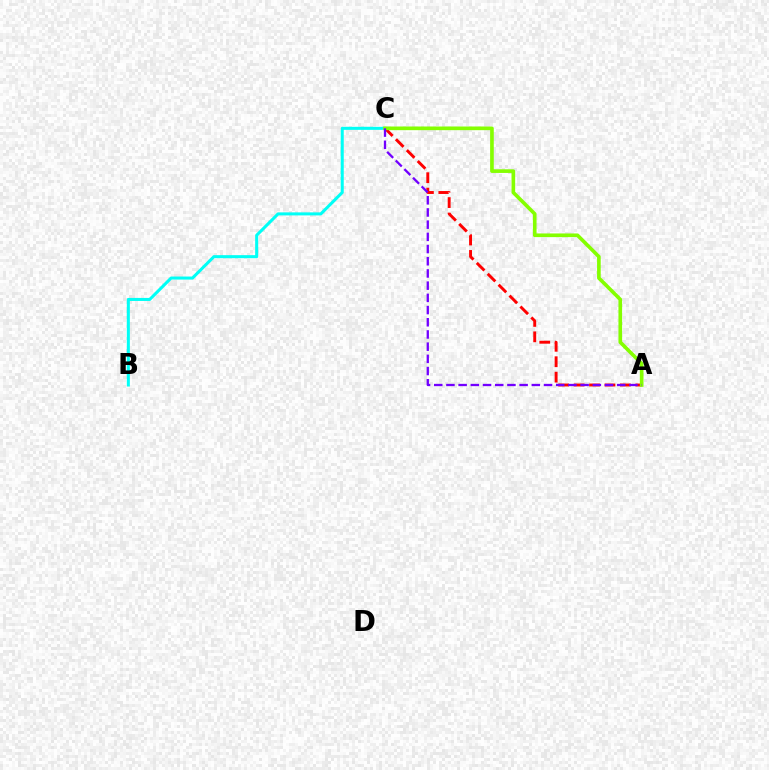{('A', 'C'): [{'color': '#ff0000', 'line_style': 'dashed', 'thickness': 2.1}, {'color': '#84ff00', 'line_style': 'solid', 'thickness': 2.63}, {'color': '#7200ff', 'line_style': 'dashed', 'thickness': 1.66}], ('B', 'C'): [{'color': '#00fff6', 'line_style': 'solid', 'thickness': 2.19}]}